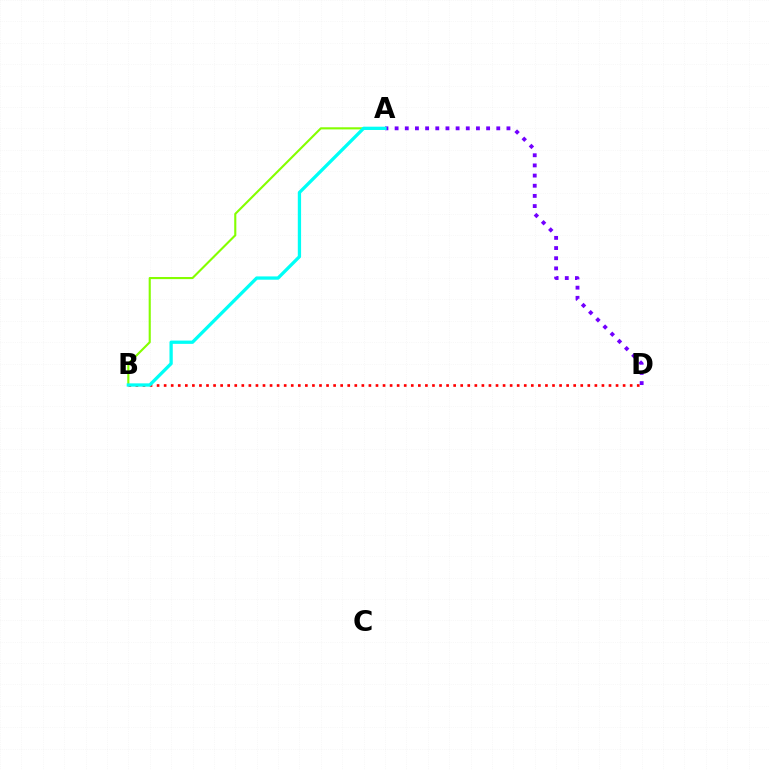{('B', 'D'): [{'color': '#ff0000', 'line_style': 'dotted', 'thickness': 1.92}], ('A', 'D'): [{'color': '#7200ff', 'line_style': 'dotted', 'thickness': 2.76}], ('A', 'B'): [{'color': '#84ff00', 'line_style': 'solid', 'thickness': 1.53}, {'color': '#00fff6', 'line_style': 'solid', 'thickness': 2.37}]}